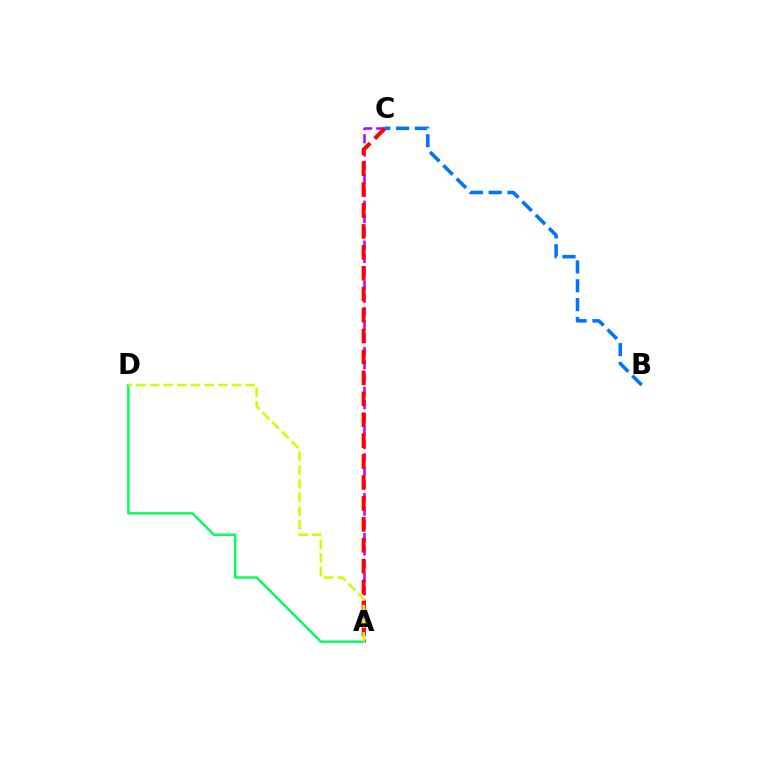{('A', 'C'): [{'color': '#b900ff', 'line_style': 'dashed', 'thickness': 1.81}, {'color': '#ff0000', 'line_style': 'dashed', 'thickness': 2.84}], ('A', 'D'): [{'color': '#00ff5c', 'line_style': 'solid', 'thickness': 1.75}, {'color': '#d1ff00', 'line_style': 'dashed', 'thickness': 1.86}], ('B', 'C'): [{'color': '#0074ff', 'line_style': 'dashed', 'thickness': 2.56}]}